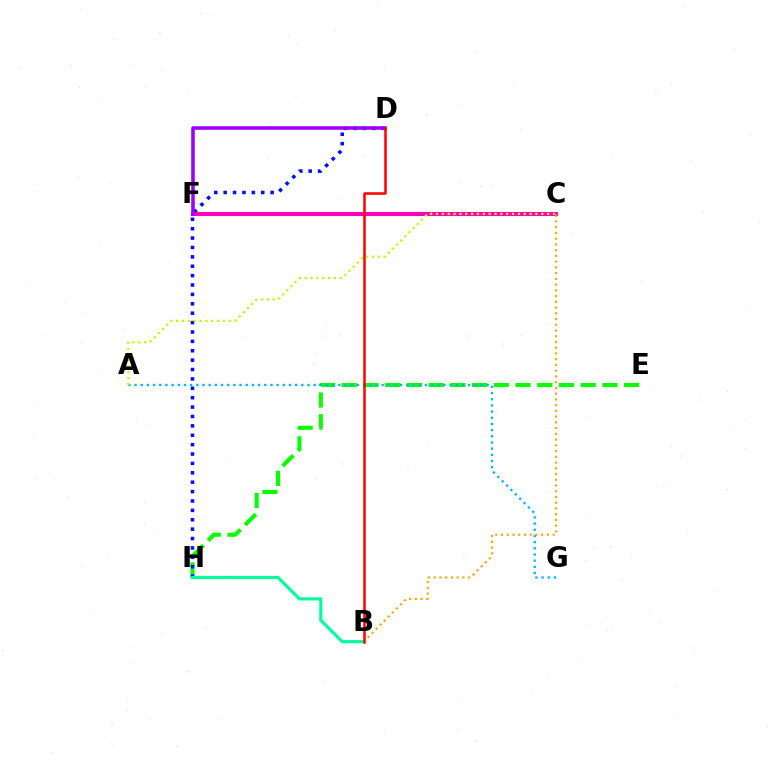{('E', 'H'): [{'color': '#08ff00', 'line_style': 'dashed', 'thickness': 2.95}], ('A', 'G'): [{'color': '#00b5ff', 'line_style': 'dotted', 'thickness': 1.68}], ('D', 'H'): [{'color': '#0010ff', 'line_style': 'dotted', 'thickness': 2.55}], ('C', 'F'): [{'color': '#ff00bd', 'line_style': 'solid', 'thickness': 2.94}], ('A', 'C'): [{'color': '#b3ff00', 'line_style': 'dotted', 'thickness': 1.59}], ('B', 'C'): [{'color': '#ffa500', 'line_style': 'dotted', 'thickness': 1.56}], ('D', 'F'): [{'color': '#9b00ff', 'line_style': 'solid', 'thickness': 2.56}], ('B', 'H'): [{'color': '#00ff9d', 'line_style': 'solid', 'thickness': 2.27}], ('B', 'D'): [{'color': '#ff0000', 'line_style': 'solid', 'thickness': 1.8}]}